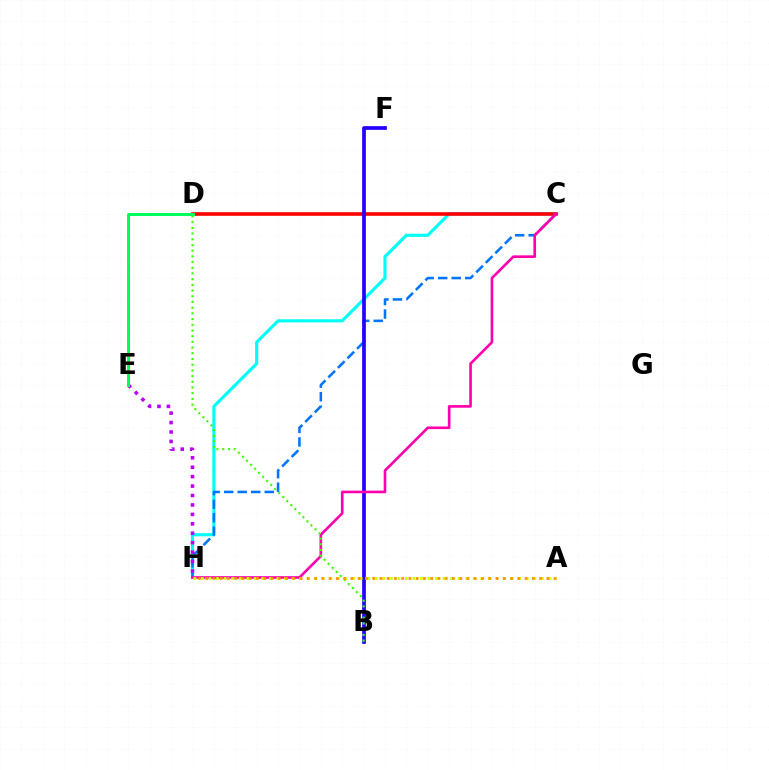{('C', 'H'): [{'color': '#00fff6', 'line_style': 'solid', 'thickness': 2.26}, {'color': '#0074ff', 'line_style': 'dashed', 'thickness': 1.84}, {'color': '#ff00ac', 'line_style': 'solid', 'thickness': 1.9}], ('C', 'D'): [{'color': '#ff0000', 'line_style': 'solid', 'thickness': 2.6}], ('E', 'H'): [{'color': '#b900ff', 'line_style': 'dotted', 'thickness': 2.56}], ('B', 'F'): [{'color': '#2500ff', 'line_style': 'solid', 'thickness': 2.68}], ('A', 'H'): [{'color': '#d1ff00', 'line_style': 'dotted', 'thickness': 2.05}, {'color': '#ff9400', 'line_style': 'dotted', 'thickness': 1.97}], ('B', 'D'): [{'color': '#3dff00', 'line_style': 'dotted', 'thickness': 1.55}], ('D', 'E'): [{'color': '#00ff5c', 'line_style': 'solid', 'thickness': 2.17}]}